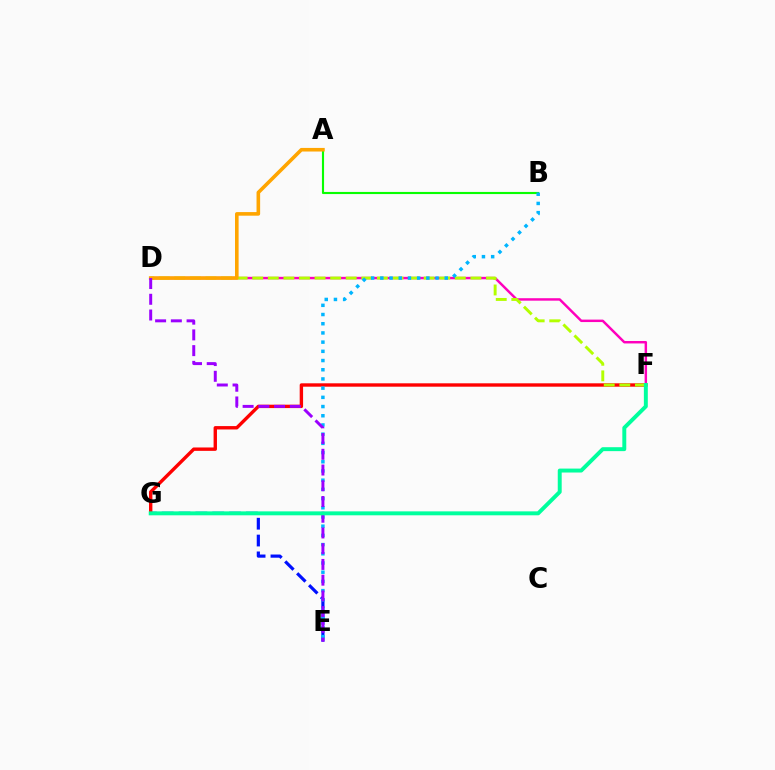{('E', 'G'): [{'color': '#0010ff', 'line_style': 'dashed', 'thickness': 2.29}], ('F', 'G'): [{'color': '#ff0000', 'line_style': 'solid', 'thickness': 2.44}, {'color': '#00ff9d', 'line_style': 'solid', 'thickness': 2.83}], ('D', 'F'): [{'color': '#ff00bd', 'line_style': 'solid', 'thickness': 1.77}, {'color': '#b3ff00', 'line_style': 'dashed', 'thickness': 2.12}], ('A', 'B'): [{'color': '#08ff00', 'line_style': 'solid', 'thickness': 1.54}], ('A', 'D'): [{'color': '#ffa500', 'line_style': 'solid', 'thickness': 2.59}], ('B', 'E'): [{'color': '#00b5ff', 'line_style': 'dotted', 'thickness': 2.5}], ('D', 'E'): [{'color': '#9b00ff', 'line_style': 'dashed', 'thickness': 2.14}]}